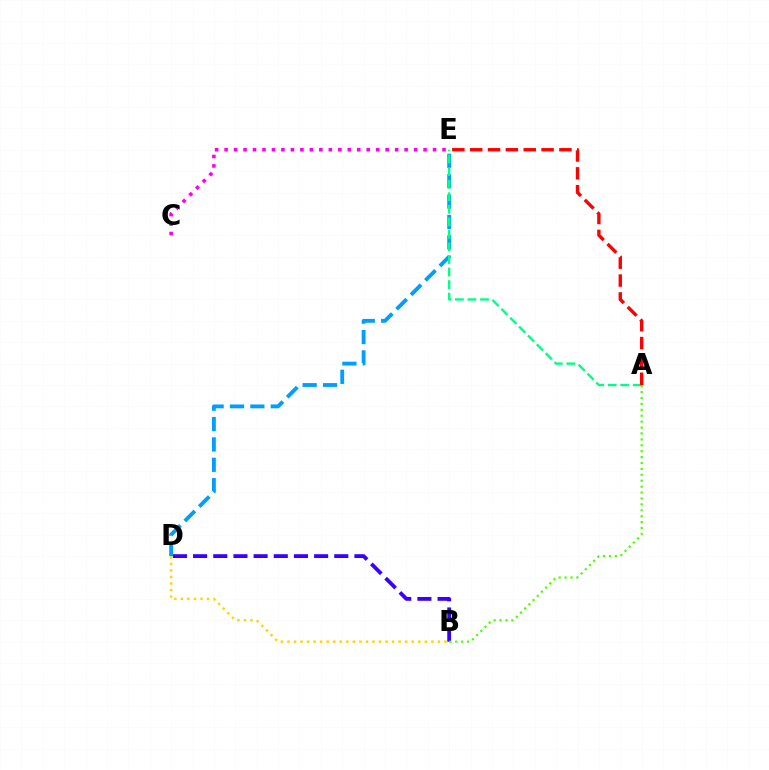{('B', 'D'): [{'color': '#3700ff', 'line_style': 'dashed', 'thickness': 2.74}, {'color': '#ffd500', 'line_style': 'dotted', 'thickness': 1.78}], ('D', 'E'): [{'color': '#009eff', 'line_style': 'dashed', 'thickness': 2.77}], ('A', 'B'): [{'color': '#4fff00', 'line_style': 'dotted', 'thickness': 1.61}], ('A', 'E'): [{'color': '#00ff86', 'line_style': 'dashed', 'thickness': 1.7}, {'color': '#ff0000', 'line_style': 'dashed', 'thickness': 2.42}], ('C', 'E'): [{'color': '#ff00ed', 'line_style': 'dotted', 'thickness': 2.57}]}